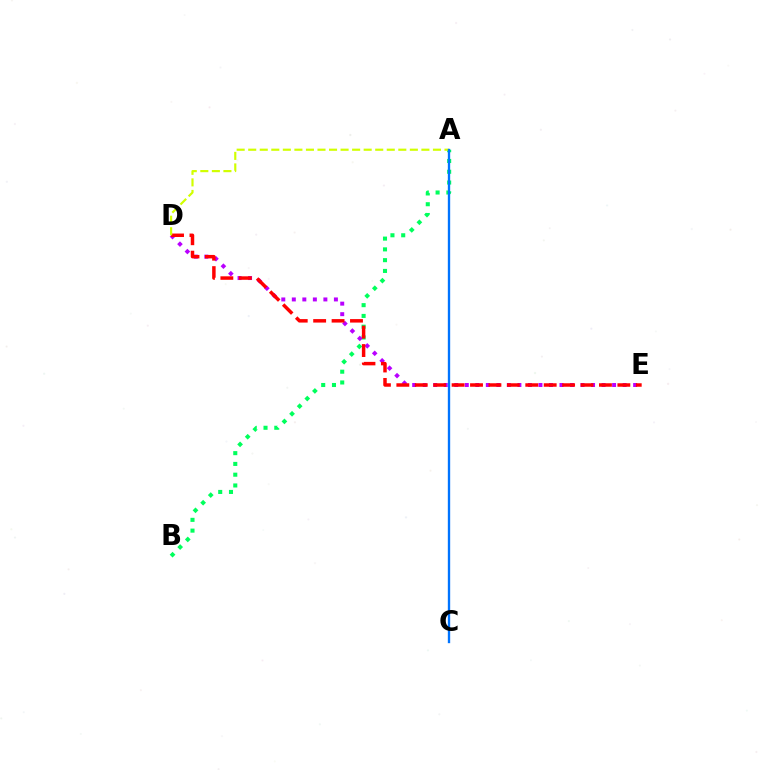{('A', 'B'): [{'color': '#00ff5c', 'line_style': 'dotted', 'thickness': 2.93}], ('D', 'E'): [{'color': '#b900ff', 'line_style': 'dotted', 'thickness': 2.86}, {'color': '#ff0000', 'line_style': 'dashed', 'thickness': 2.5}], ('A', 'D'): [{'color': '#d1ff00', 'line_style': 'dashed', 'thickness': 1.57}], ('A', 'C'): [{'color': '#0074ff', 'line_style': 'solid', 'thickness': 1.69}]}